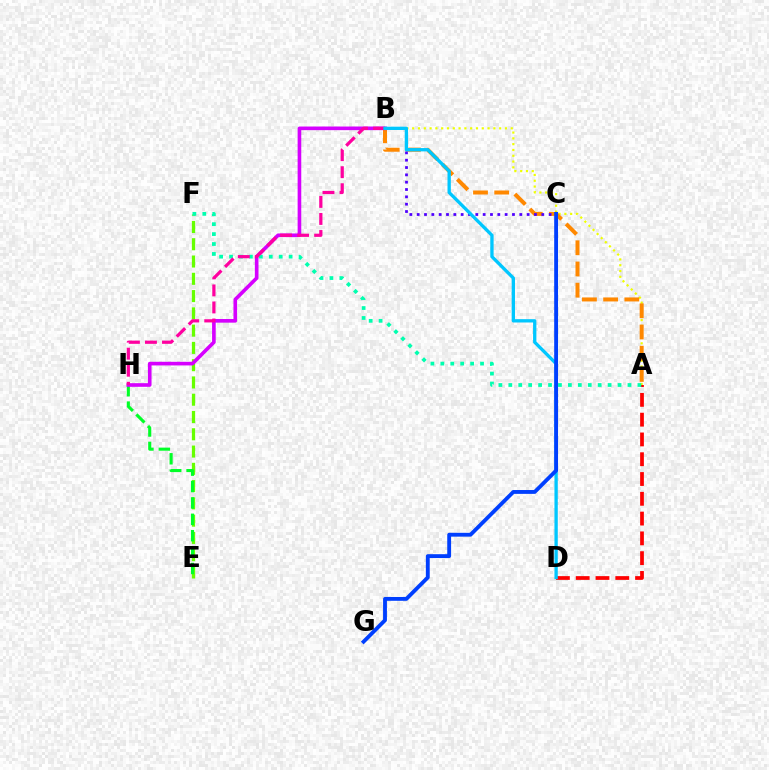{('A', 'B'): [{'color': '#eeff00', 'line_style': 'dotted', 'thickness': 1.58}, {'color': '#ff8800', 'line_style': 'dashed', 'thickness': 2.88}], ('B', 'C'): [{'color': '#4f00ff', 'line_style': 'dotted', 'thickness': 1.99}], ('A', 'D'): [{'color': '#ff0000', 'line_style': 'dashed', 'thickness': 2.69}], ('E', 'F'): [{'color': '#66ff00', 'line_style': 'dashed', 'thickness': 2.35}], ('E', 'H'): [{'color': '#00ff27', 'line_style': 'dashed', 'thickness': 2.23}], ('B', 'H'): [{'color': '#d600ff', 'line_style': 'solid', 'thickness': 2.61}, {'color': '#ff00a0', 'line_style': 'dashed', 'thickness': 2.31}], ('A', 'F'): [{'color': '#00ffaf', 'line_style': 'dotted', 'thickness': 2.7}], ('B', 'D'): [{'color': '#00c7ff', 'line_style': 'solid', 'thickness': 2.39}], ('C', 'G'): [{'color': '#003fff', 'line_style': 'solid', 'thickness': 2.77}]}